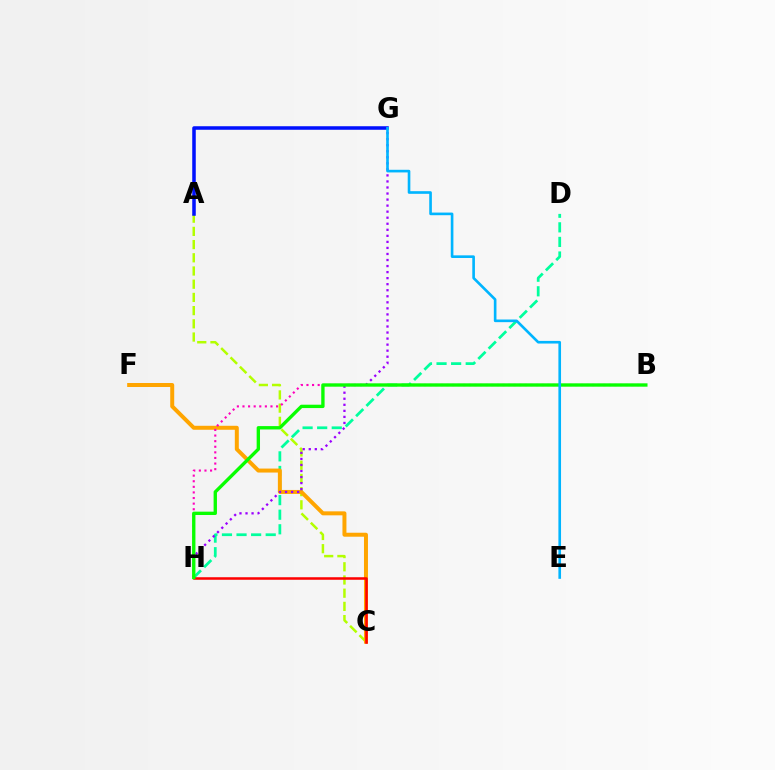{('A', 'C'): [{'color': '#b3ff00', 'line_style': 'dashed', 'thickness': 1.79}], ('A', 'G'): [{'color': '#0010ff', 'line_style': 'solid', 'thickness': 2.54}], ('D', 'H'): [{'color': '#00ff9d', 'line_style': 'dashed', 'thickness': 1.98}], ('C', 'F'): [{'color': '#ffa500', 'line_style': 'solid', 'thickness': 2.86}], ('G', 'H'): [{'color': '#9b00ff', 'line_style': 'dotted', 'thickness': 1.64}], ('B', 'H'): [{'color': '#ff00bd', 'line_style': 'dotted', 'thickness': 1.52}, {'color': '#08ff00', 'line_style': 'solid', 'thickness': 2.41}], ('C', 'H'): [{'color': '#ff0000', 'line_style': 'solid', 'thickness': 1.82}], ('E', 'G'): [{'color': '#00b5ff', 'line_style': 'solid', 'thickness': 1.9}]}